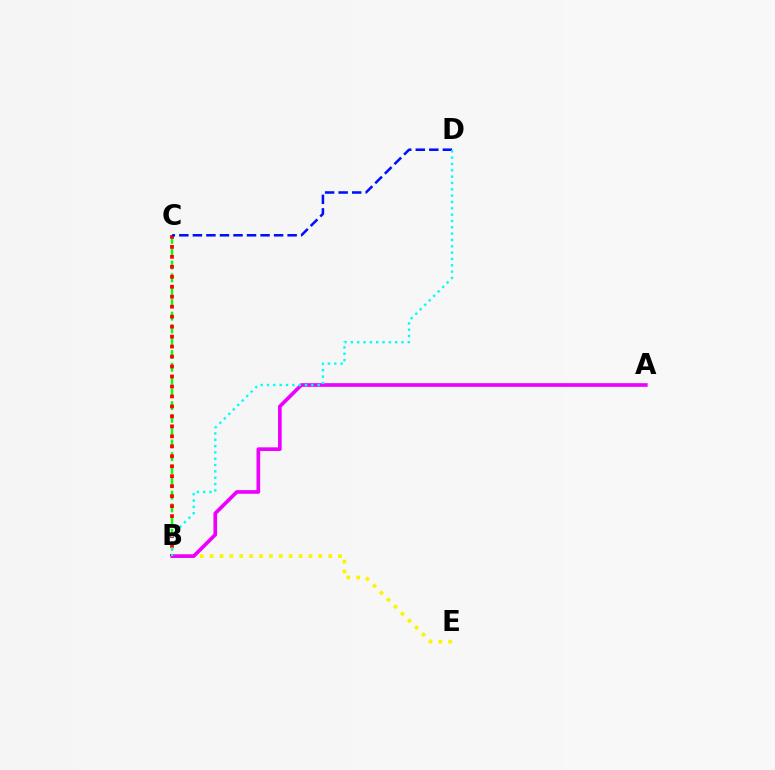{('B', 'E'): [{'color': '#fcf500', 'line_style': 'dotted', 'thickness': 2.68}], ('B', 'C'): [{'color': '#08ff00', 'line_style': 'dashed', 'thickness': 1.74}, {'color': '#ff0000', 'line_style': 'dotted', 'thickness': 2.71}], ('A', 'B'): [{'color': '#ee00ff', 'line_style': 'solid', 'thickness': 2.64}], ('C', 'D'): [{'color': '#0010ff', 'line_style': 'dashed', 'thickness': 1.84}], ('B', 'D'): [{'color': '#00fff6', 'line_style': 'dotted', 'thickness': 1.72}]}